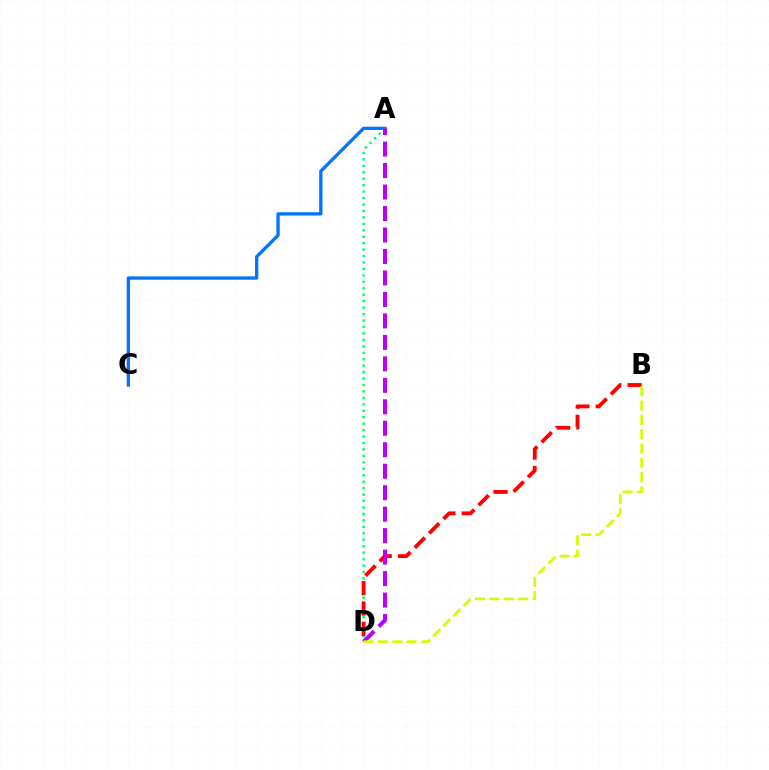{('A', 'C'): [{'color': '#0074ff', 'line_style': 'solid', 'thickness': 2.37}], ('A', 'D'): [{'color': '#00ff5c', 'line_style': 'dotted', 'thickness': 1.75}, {'color': '#b900ff', 'line_style': 'dashed', 'thickness': 2.92}], ('B', 'D'): [{'color': '#ff0000', 'line_style': 'dashed', 'thickness': 2.76}, {'color': '#d1ff00', 'line_style': 'dashed', 'thickness': 1.95}]}